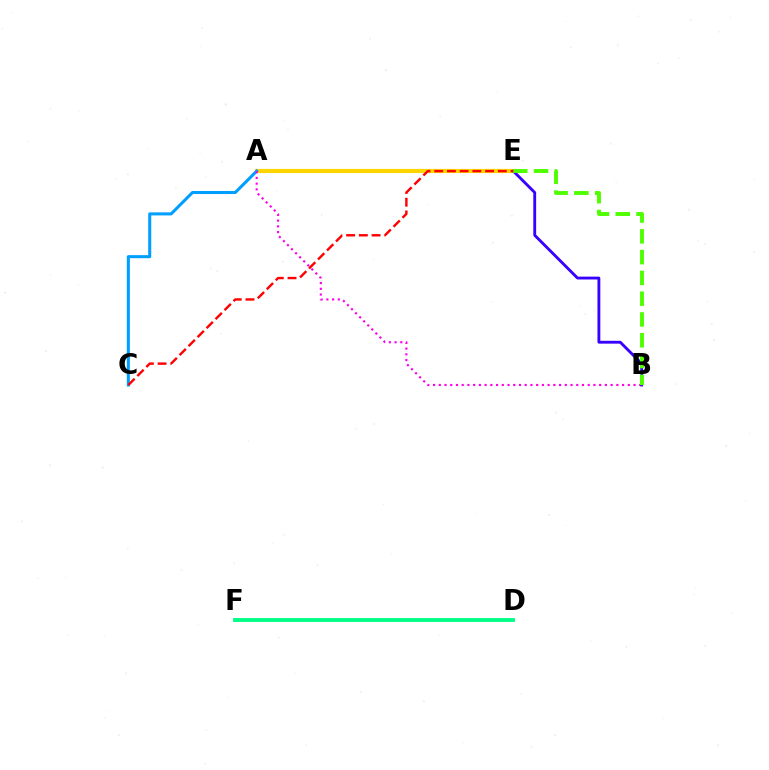{('A', 'E'): [{'color': '#ffd500', 'line_style': 'solid', 'thickness': 2.98}], ('A', 'C'): [{'color': '#009eff', 'line_style': 'solid', 'thickness': 2.19}], ('A', 'B'): [{'color': '#ff00ed', 'line_style': 'dotted', 'thickness': 1.56}], ('B', 'E'): [{'color': '#3700ff', 'line_style': 'solid', 'thickness': 2.05}, {'color': '#4fff00', 'line_style': 'dashed', 'thickness': 2.82}], ('D', 'F'): [{'color': '#00ff86', 'line_style': 'solid', 'thickness': 2.78}], ('C', 'E'): [{'color': '#ff0000', 'line_style': 'dashed', 'thickness': 1.73}]}